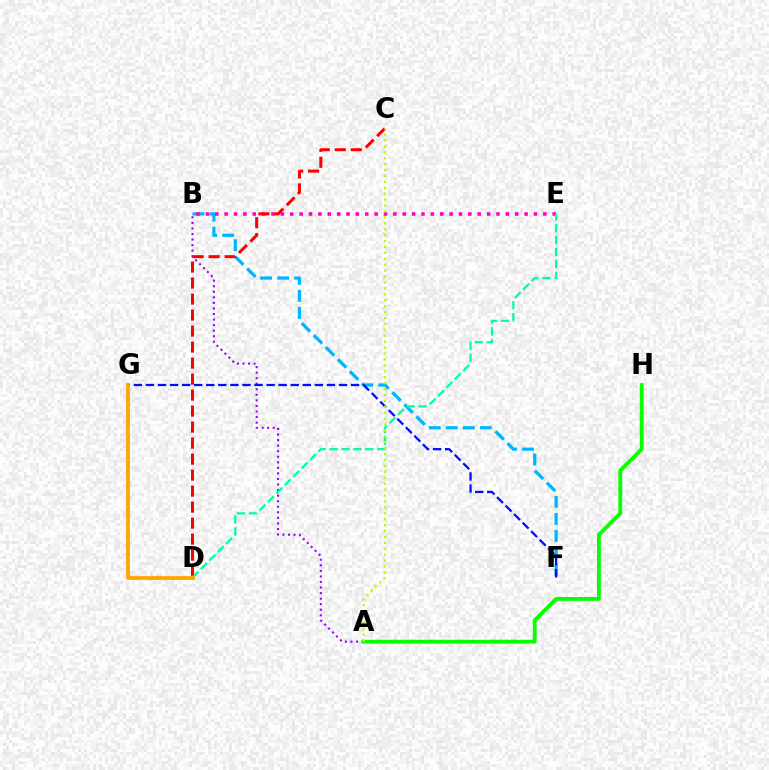{('A', 'B'): [{'color': '#9b00ff', 'line_style': 'dotted', 'thickness': 1.51}], ('B', 'F'): [{'color': '#00b5ff', 'line_style': 'dashed', 'thickness': 2.32}], ('B', 'E'): [{'color': '#ff00bd', 'line_style': 'dotted', 'thickness': 2.55}], ('C', 'D'): [{'color': '#ff0000', 'line_style': 'dashed', 'thickness': 2.17}], ('D', 'E'): [{'color': '#00ff9d', 'line_style': 'dashed', 'thickness': 1.62}], ('A', 'H'): [{'color': '#08ff00', 'line_style': 'solid', 'thickness': 2.74}], ('F', 'G'): [{'color': '#0010ff', 'line_style': 'dashed', 'thickness': 1.64}], ('A', 'C'): [{'color': '#b3ff00', 'line_style': 'dotted', 'thickness': 1.61}], ('D', 'G'): [{'color': '#ffa500', 'line_style': 'solid', 'thickness': 2.69}]}